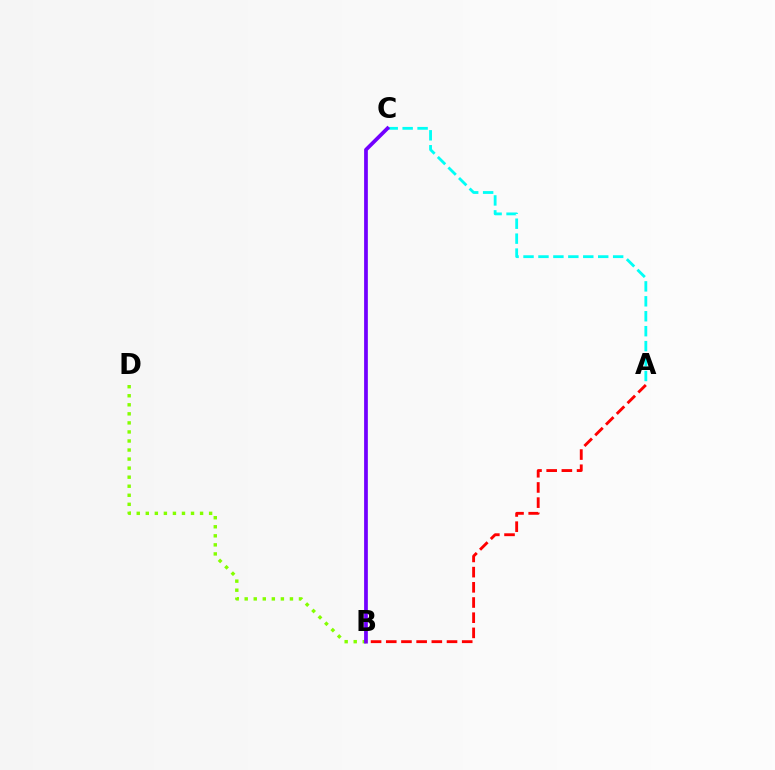{('B', 'D'): [{'color': '#84ff00', 'line_style': 'dotted', 'thickness': 2.46}], ('A', 'C'): [{'color': '#00fff6', 'line_style': 'dashed', 'thickness': 2.03}], ('B', 'C'): [{'color': '#7200ff', 'line_style': 'solid', 'thickness': 2.69}], ('A', 'B'): [{'color': '#ff0000', 'line_style': 'dashed', 'thickness': 2.06}]}